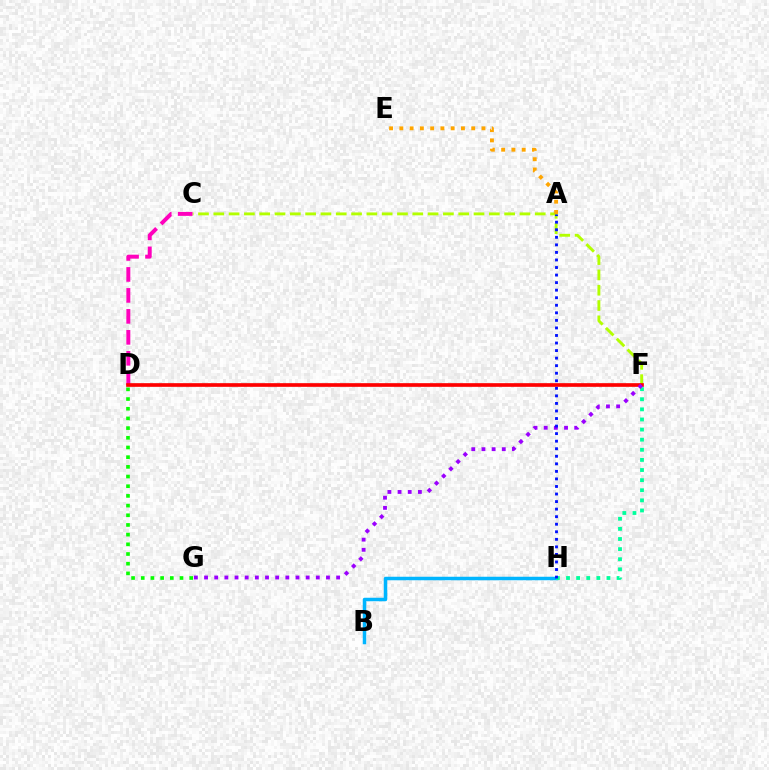{('C', 'F'): [{'color': '#b3ff00', 'line_style': 'dashed', 'thickness': 2.08}], ('A', 'E'): [{'color': '#ffa500', 'line_style': 'dotted', 'thickness': 2.79}], ('D', 'G'): [{'color': '#08ff00', 'line_style': 'dotted', 'thickness': 2.63}], ('B', 'H'): [{'color': '#00b5ff', 'line_style': 'solid', 'thickness': 2.52}], ('C', 'D'): [{'color': '#ff00bd', 'line_style': 'dashed', 'thickness': 2.85}], ('F', 'H'): [{'color': '#00ff9d', 'line_style': 'dotted', 'thickness': 2.75}], ('D', 'F'): [{'color': '#ff0000', 'line_style': 'solid', 'thickness': 2.64}], ('F', 'G'): [{'color': '#9b00ff', 'line_style': 'dotted', 'thickness': 2.76}], ('A', 'H'): [{'color': '#0010ff', 'line_style': 'dotted', 'thickness': 2.05}]}